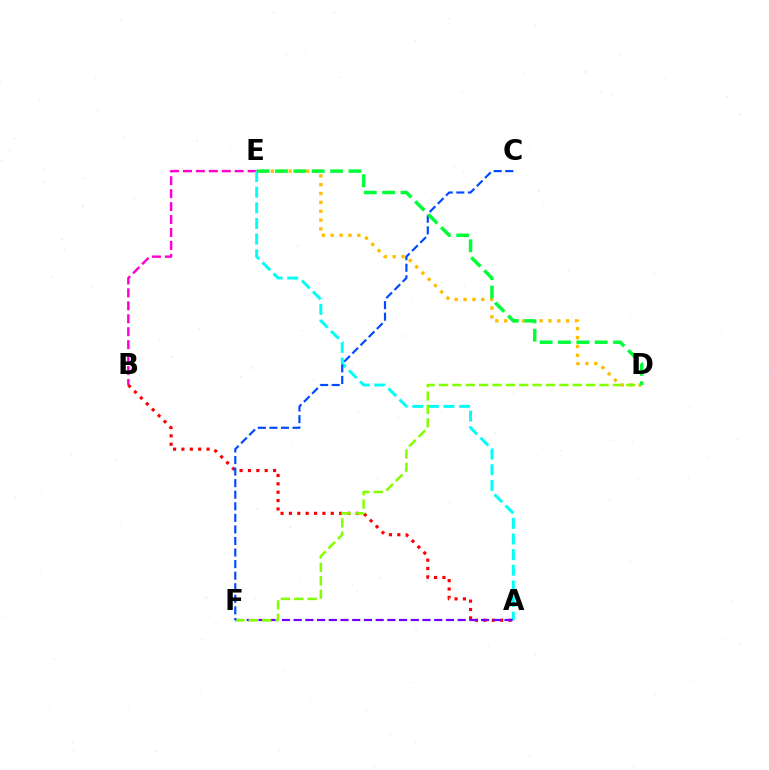{('A', 'B'): [{'color': '#ff0000', 'line_style': 'dotted', 'thickness': 2.28}], ('B', 'E'): [{'color': '#ff00cf', 'line_style': 'dashed', 'thickness': 1.76}], ('D', 'E'): [{'color': '#ffbd00', 'line_style': 'dotted', 'thickness': 2.41}, {'color': '#00ff39', 'line_style': 'dashed', 'thickness': 2.49}], ('A', 'E'): [{'color': '#00fff6', 'line_style': 'dashed', 'thickness': 2.12}], ('A', 'F'): [{'color': '#7200ff', 'line_style': 'dashed', 'thickness': 1.59}], ('D', 'F'): [{'color': '#84ff00', 'line_style': 'dashed', 'thickness': 1.82}], ('C', 'F'): [{'color': '#004bff', 'line_style': 'dashed', 'thickness': 1.57}]}